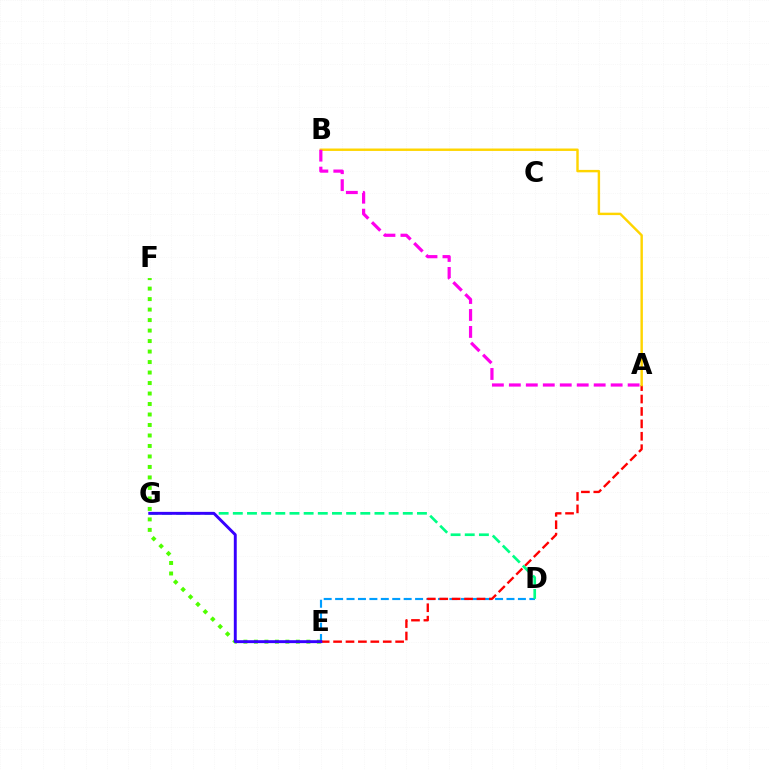{('E', 'F'): [{'color': '#4fff00', 'line_style': 'dotted', 'thickness': 2.85}], ('D', 'E'): [{'color': '#009eff', 'line_style': 'dashed', 'thickness': 1.55}], ('A', 'E'): [{'color': '#ff0000', 'line_style': 'dashed', 'thickness': 1.69}], ('A', 'B'): [{'color': '#ffd500', 'line_style': 'solid', 'thickness': 1.75}, {'color': '#ff00ed', 'line_style': 'dashed', 'thickness': 2.3}], ('D', 'G'): [{'color': '#00ff86', 'line_style': 'dashed', 'thickness': 1.92}], ('E', 'G'): [{'color': '#3700ff', 'line_style': 'solid', 'thickness': 2.1}]}